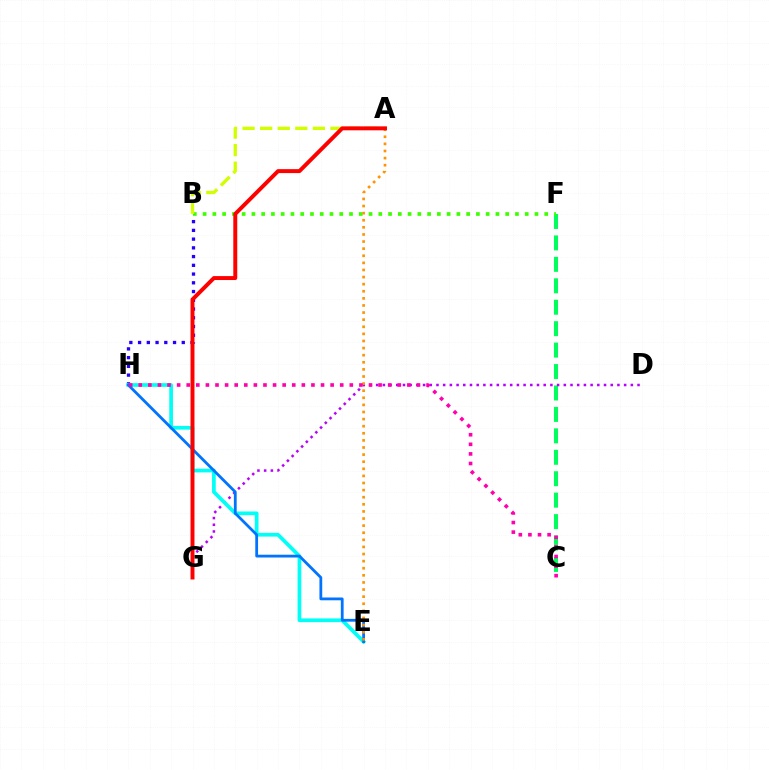{('C', 'F'): [{'color': '#00ff5c', 'line_style': 'dashed', 'thickness': 2.91}], ('B', 'F'): [{'color': '#3dff00', 'line_style': 'dotted', 'thickness': 2.65}], ('B', 'H'): [{'color': '#2500ff', 'line_style': 'dotted', 'thickness': 2.37}], ('D', 'G'): [{'color': '#b900ff', 'line_style': 'dotted', 'thickness': 1.82}], ('E', 'H'): [{'color': '#00fff6', 'line_style': 'solid', 'thickness': 2.67}, {'color': '#0074ff', 'line_style': 'solid', 'thickness': 2.01}], ('A', 'E'): [{'color': '#ff9400', 'line_style': 'dotted', 'thickness': 1.93}], ('C', 'H'): [{'color': '#ff00ac', 'line_style': 'dotted', 'thickness': 2.61}], ('A', 'B'): [{'color': '#d1ff00', 'line_style': 'dashed', 'thickness': 2.39}], ('A', 'G'): [{'color': '#ff0000', 'line_style': 'solid', 'thickness': 2.84}]}